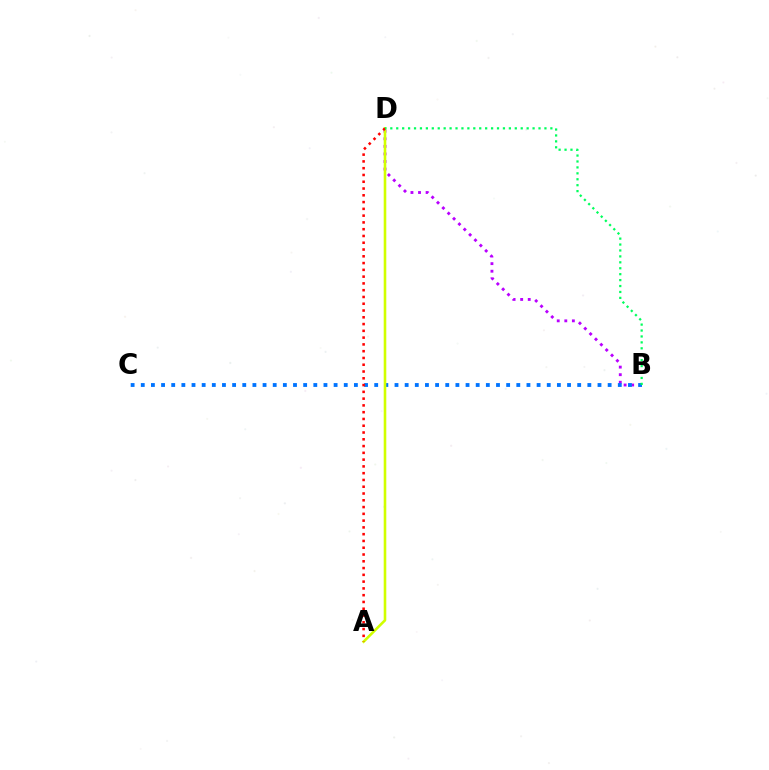{('B', 'D'): [{'color': '#b900ff', 'line_style': 'dotted', 'thickness': 2.06}, {'color': '#00ff5c', 'line_style': 'dotted', 'thickness': 1.61}], ('B', 'C'): [{'color': '#0074ff', 'line_style': 'dotted', 'thickness': 2.76}], ('A', 'D'): [{'color': '#d1ff00', 'line_style': 'solid', 'thickness': 1.88}, {'color': '#ff0000', 'line_style': 'dotted', 'thickness': 1.84}]}